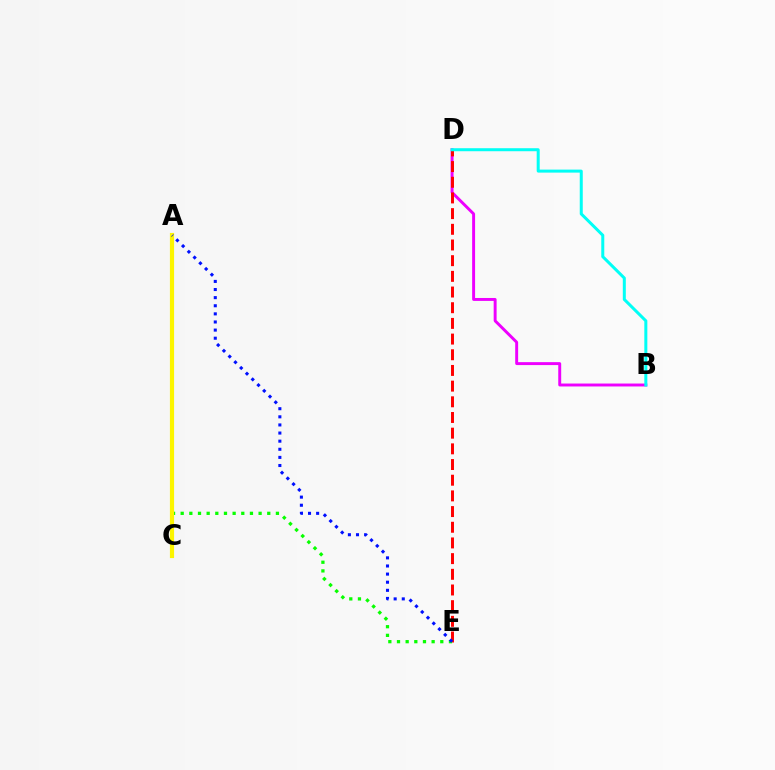{('B', 'D'): [{'color': '#ee00ff', 'line_style': 'solid', 'thickness': 2.11}, {'color': '#00fff6', 'line_style': 'solid', 'thickness': 2.17}], ('D', 'E'): [{'color': '#ff0000', 'line_style': 'dashed', 'thickness': 2.13}], ('A', 'E'): [{'color': '#08ff00', 'line_style': 'dotted', 'thickness': 2.35}, {'color': '#0010ff', 'line_style': 'dotted', 'thickness': 2.2}], ('A', 'C'): [{'color': '#fcf500', 'line_style': 'solid', 'thickness': 3.0}]}